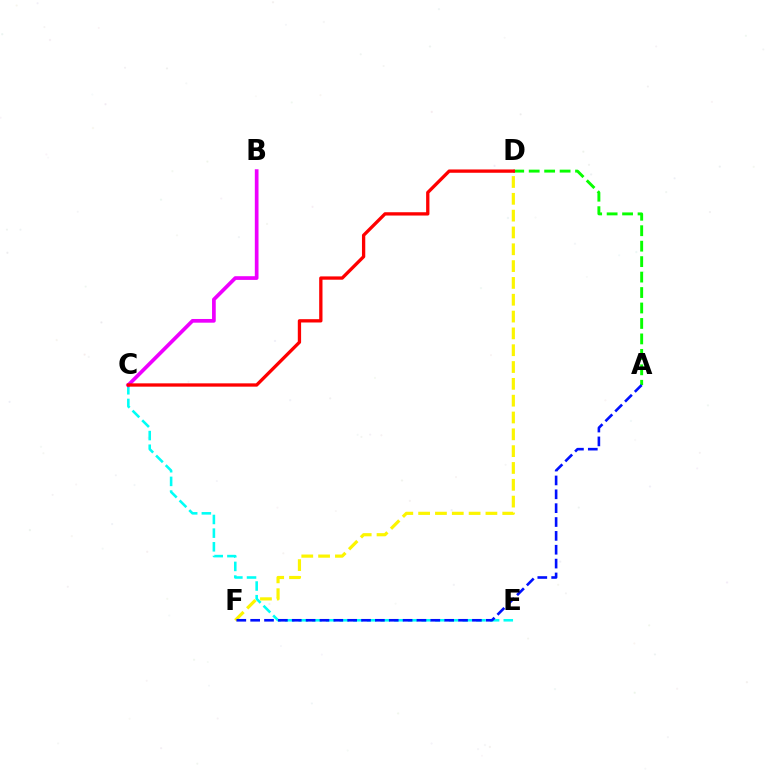{('A', 'D'): [{'color': '#08ff00', 'line_style': 'dashed', 'thickness': 2.1}], ('C', 'E'): [{'color': '#00fff6', 'line_style': 'dashed', 'thickness': 1.86}], ('D', 'F'): [{'color': '#fcf500', 'line_style': 'dashed', 'thickness': 2.29}], ('A', 'F'): [{'color': '#0010ff', 'line_style': 'dashed', 'thickness': 1.88}], ('B', 'C'): [{'color': '#ee00ff', 'line_style': 'solid', 'thickness': 2.66}], ('C', 'D'): [{'color': '#ff0000', 'line_style': 'solid', 'thickness': 2.38}]}